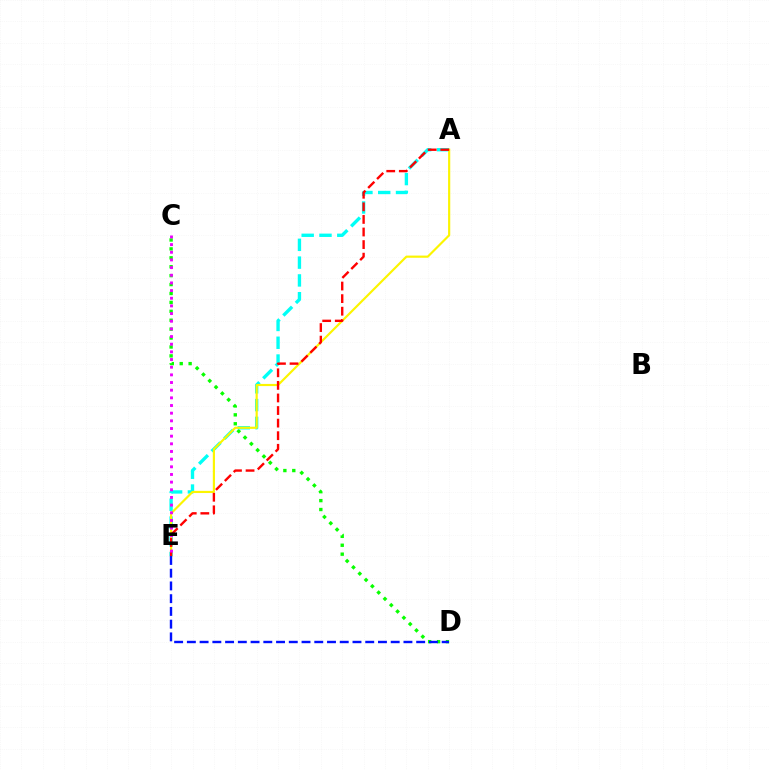{('C', 'D'): [{'color': '#08ff00', 'line_style': 'dotted', 'thickness': 2.42}], ('A', 'E'): [{'color': '#00fff6', 'line_style': 'dashed', 'thickness': 2.42}, {'color': '#fcf500', 'line_style': 'solid', 'thickness': 1.56}, {'color': '#ff0000', 'line_style': 'dashed', 'thickness': 1.71}], ('D', 'E'): [{'color': '#0010ff', 'line_style': 'dashed', 'thickness': 1.73}], ('C', 'E'): [{'color': '#ee00ff', 'line_style': 'dotted', 'thickness': 2.08}]}